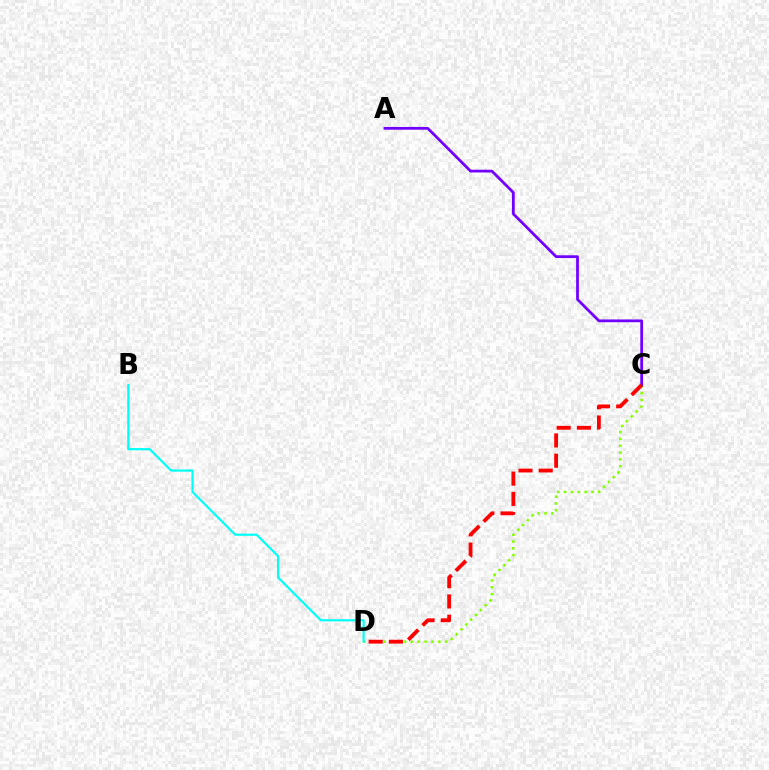{('C', 'D'): [{'color': '#84ff00', 'line_style': 'dotted', 'thickness': 1.86}, {'color': '#ff0000', 'line_style': 'dashed', 'thickness': 2.75}], ('A', 'C'): [{'color': '#7200ff', 'line_style': 'solid', 'thickness': 1.99}], ('B', 'D'): [{'color': '#00fff6', 'line_style': 'solid', 'thickness': 1.57}]}